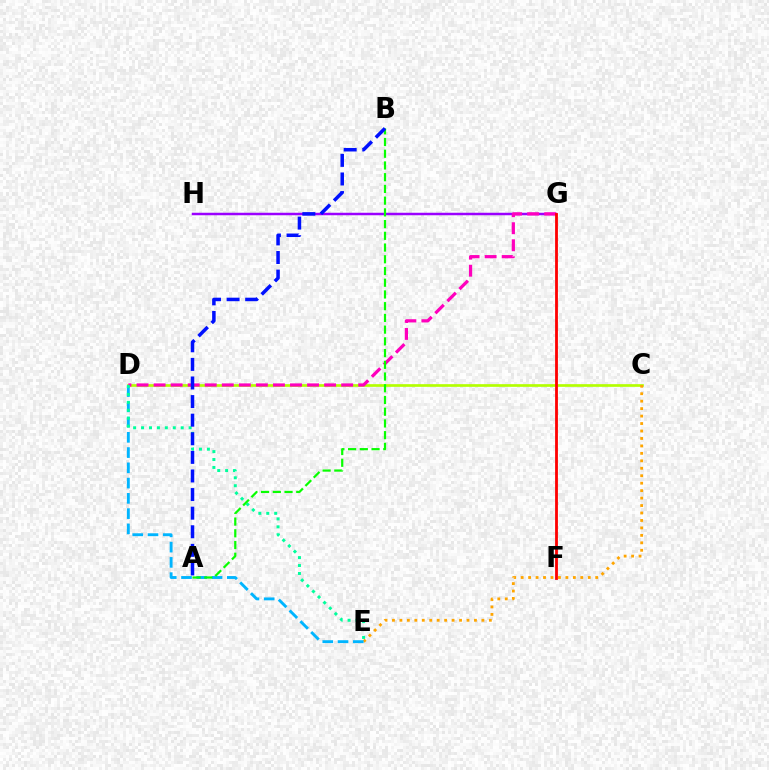{('C', 'D'): [{'color': '#b3ff00', 'line_style': 'solid', 'thickness': 1.93}], ('G', 'H'): [{'color': '#9b00ff', 'line_style': 'solid', 'thickness': 1.79}], ('C', 'E'): [{'color': '#ffa500', 'line_style': 'dotted', 'thickness': 2.03}], ('D', 'G'): [{'color': '#ff00bd', 'line_style': 'dashed', 'thickness': 2.32}], ('D', 'E'): [{'color': '#00b5ff', 'line_style': 'dashed', 'thickness': 2.07}, {'color': '#00ff9d', 'line_style': 'dotted', 'thickness': 2.15}], ('A', 'B'): [{'color': '#08ff00', 'line_style': 'dashed', 'thickness': 1.59}, {'color': '#0010ff', 'line_style': 'dashed', 'thickness': 2.53}], ('F', 'G'): [{'color': '#ff0000', 'line_style': 'solid', 'thickness': 2.02}]}